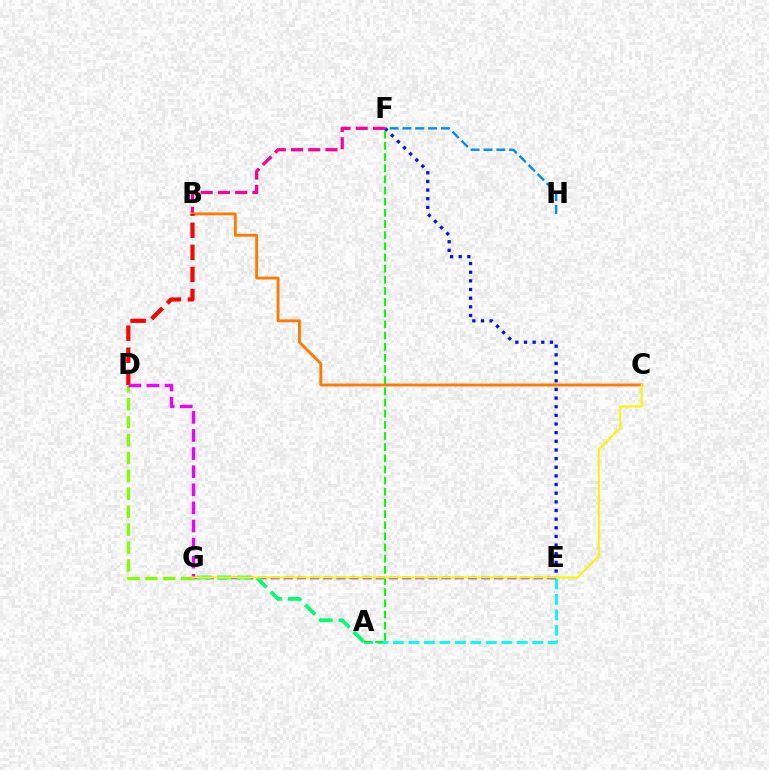{('E', 'F'): [{'color': '#0010ff', 'line_style': 'dotted', 'thickness': 2.35}], ('A', 'E'): [{'color': '#00fff6', 'line_style': 'dashed', 'thickness': 2.1}], ('E', 'G'): [{'color': '#7200ff', 'line_style': 'dashed', 'thickness': 1.79}], ('B', 'F'): [{'color': '#ff0094', 'line_style': 'dashed', 'thickness': 2.34}], ('B', 'C'): [{'color': '#ff7c00', 'line_style': 'solid', 'thickness': 2.09}], ('D', 'G'): [{'color': '#84ff00', 'line_style': 'dashed', 'thickness': 2.44}, {'color': '#ee00ff', 'line_style': 'dashed', 'thickness': 2.46}], ('F', 'H'): [{'color': '#008cff', 'line_style': 'dashed', 'thickness': 1.74}], ('A', 'G'): [{'color': '#00ff74', 'line_style': 'dashed', 'thickness': 2.7}], ('A', 'F'): [{'color': '#08ff00', 'line_style': 'dashed', 'thickness': 1.52}], ('B', 'D'): [{'color': '#ff0000', 'line_style': 'dashed', 'thickness': 3.0}], ('C', 'G'): [{'color': '#fcf500', 'line_style': 'solid', 'thickness': 1.53}]}